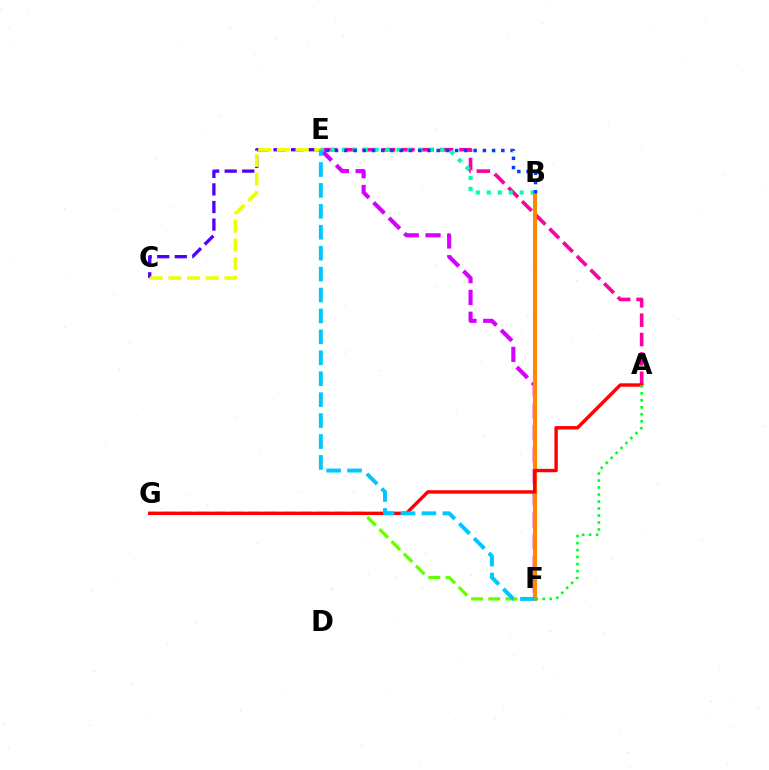{('A', 'E'): [{'color': '#ff00a0', 'line_style': 'dashed', 'thickness': 2.63}], ('E', 'F'): [{'color': '#d600ff', 'line_style': 'dashed', 'thickness': 2.96}, {'color': '#00c7ff', 'line_style': 'dashed', 'thickness': 2.84}], ('F', 'G'): [{'color': '#66ff00', 'line_style': 'dashed', 'thickness': 2.34}], ('B', 'E'): [{'color': '#00ffaf', 'line_style': 'dotted', 'thickness': 2.98}, {'color': '#003fff', 'line_style': 'dotted', 'thickness': 2.51}], ('B', 'F'): [{'color': '#ff8800', 'line_style': 'solid', 'thickness': 2.96}], ('A', 'G'): [{'color': '#ff0000', 'line_style': 'solid', 'thickness': 2.45}], ('C', 'E'): [{'color': '#4f00ff', 'line_style': 'dashed', 'thickness': 2.39}, {'color': '#eeff00', 'line_style': 'dashed', 'thickness': 2.54}], ('A', 'F'): [{'color': '#00ff27', 'line_style': 'dotted', 'thickness': 1.9}]}